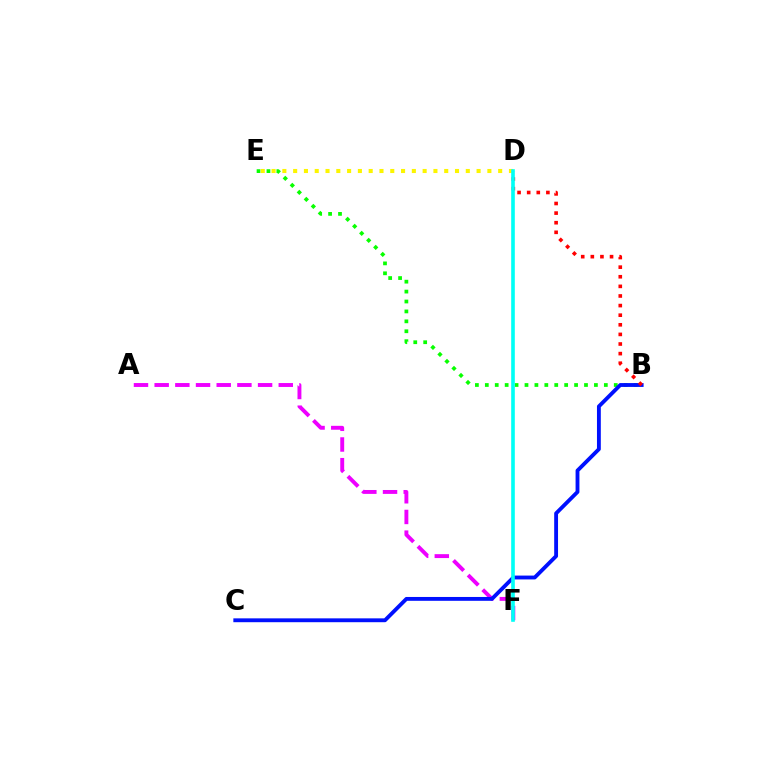{('B', 'E'): [{'color': '#08ff00', 'line_style': 'dotted', 'thickness': 2.69}], ('D', 'E'): [{'color': '#fcf500', 'line_style': 'dotted', 'thickness': 2.93}], ('A', 'F'): [{'color': '#ee00ff', 'line_style': 'dashed', 'thickness': 2.81}], ('B', 'C'): [{'color': '#0010ff', 'line_style': 'solid', 'thickness': 2.77}], ('B', 'D'): [{'color': '#ff0000', 'line_style': 'dotted', 'thickness': 2.61}], ('D', 'F'): [{'color': '#00fff6', 'line_style': 'solid', 'thickness': 2.61}]}